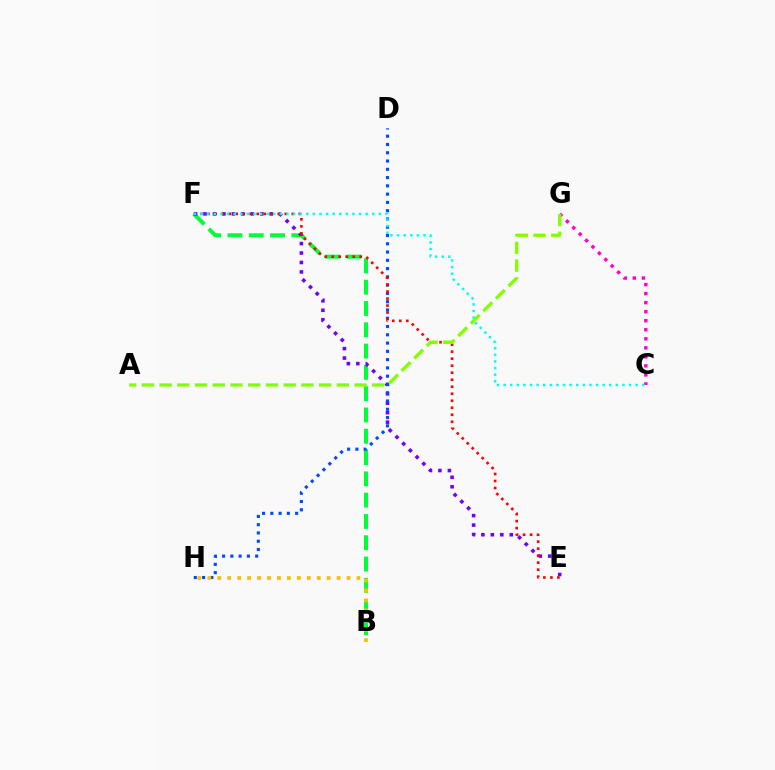{('C', 'G'): [{'color': '#ff00cf', 'line_style': 'dotted', 'thickness': 2.45}], ('B', 'F'): [{'color': '#00ff39', 'line_style': 'dashed', 'thickness': 2.89}], ('E', 'F'): [{'color': '#7200ff', 'line_style': 'dotted', 'thickness': 2.57}, {'color': '#ff0000', 'line_style': 'dotted', 'thickness': 1.9}], ('D', 'H'): [{'color': '#004bff', 'line_style': 'dotted', 'thickness': 2.25}], ('A', 'G'): [{'color': '#84ff00', 'line_style': 'dashed', 'thickness': 2.41}], ('B', 'H'): [{'color': '#ffbd00', 'line_style': 'dotted', 'thickness': 2.7}], ('C', 'F'): [{'color': '#00fff6', 'line_style': 'dotted', 'thickness': 1.79}]}